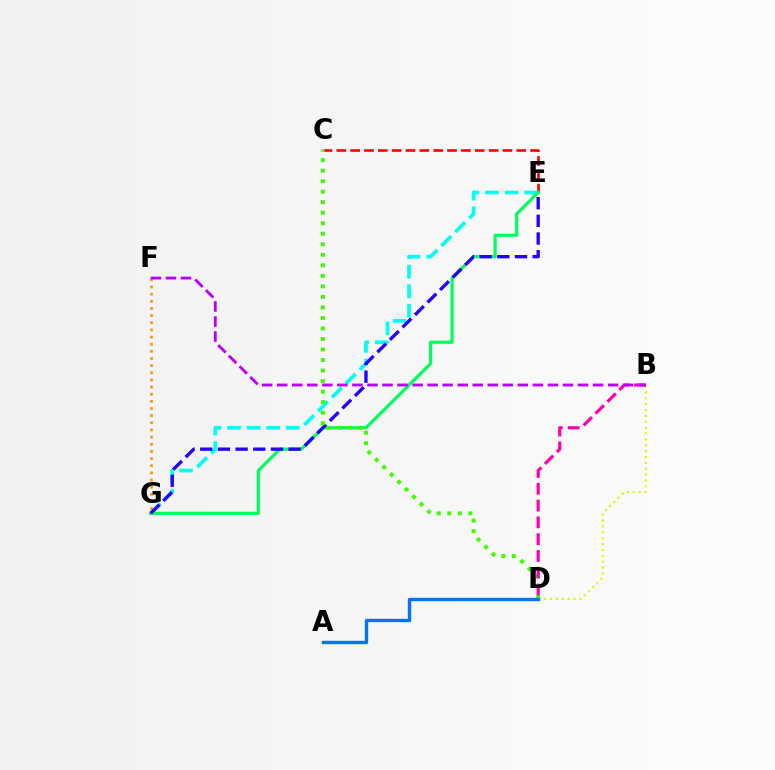{('B', 'D'): [{'color': '#d1ff00', 'line_style': 'dotted', 'thickness': 1.6}, {'color': '#ff00ac', 'line_style': 'dashed', 'thickness': 2.28}], ('E', 'G'): [{'color': '#00fff6', 'line_style': 'dashed', 'thickness': 2.66}, {'color': '#00ff5c', 'line_style': 'solid', 'thickness': 2.31}, {'color': '#2500ff', 'line_style': 'dashed', 'thickness': 2.4}], ('C', 'E'): [{'color': '#ff0000', 'line_style': 'dashed', 'thickness': 1.88}], ('F', 'G'): [{'color': '#ff9400', 'line_style': 'dotted', 'thickness': 1.94}], ('C', 'D'): [{'color': '#3dff00', 'line_style': 'dotted', 'thickness': 2.86}], ('B', 'F'): [{'color': '#b900ff', 'line_style': 'dashed', 'thickness': 2.04}], ('A', 'D'): [{'color': '#0074ff', 'line_style': 'solid', 'thickness': 2.43}]}